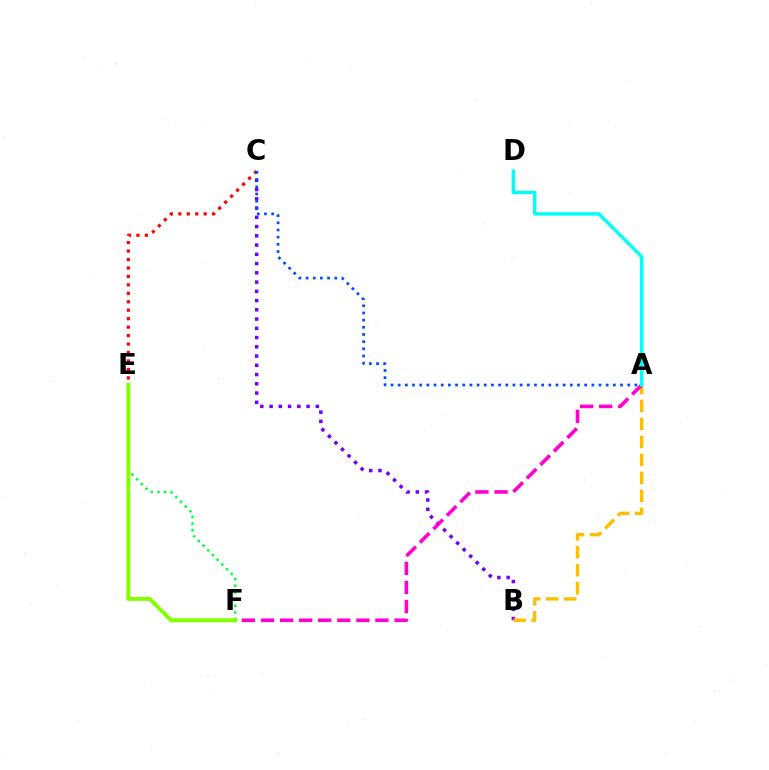{('C', 'E'): [{'color': '#ff0000', 'line_style': 'dotted', 'thickness': 2.3}], ('B', 'C'): [{'color': '#7200ff', 'line_style': 'dotted', 'thickness': 2.51}], ('E', 'F'): [{'color': '#00ff39', 'line_style': 'dotted', 'thickness': 1.81}, {'color': '#84ff00', 'line_style': 'solid', 'thickness': 2.85}], ('A', 'C'): [{'color': '#004bff', 'line_style': 'dotted', 'thickness': 1.95}], ('A', 'B'): [{'color': '#ffbd00', 'line_style': 'dashed', 'thickness': 2.44}], ('A', 'F'): [{'color': '#ff00cf', 'line_style': 'dashed', 'thickness': 2.59}], ('A', 'D'): [{'color': '#00fff6', 'line_style': 'solid', 'thickness': 2.45}]}